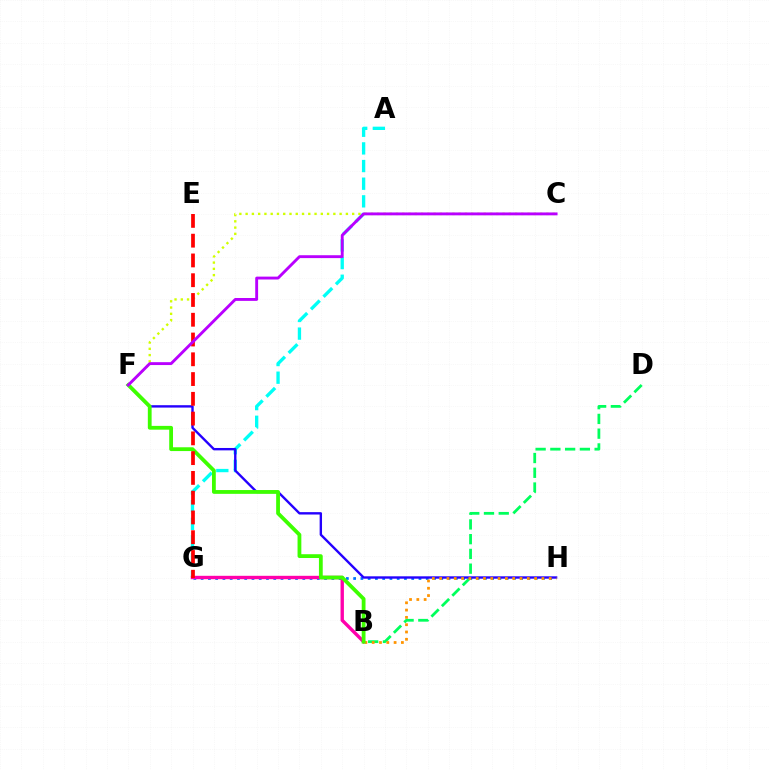{('A', 'G'): [{'color': '#00fff6', 'line_style': 'dashed', 'thickness': 2.4}], ('B', 'D'): [{'color': '#00ff5c', 'line_style': 'dashed', 'thickness': 2.0}], ('C', 'F'): [{'color': '#d1ff00', 'line_style': 'dotted', 'thickness': 1.7}, {'color': '#b900ff', 'line_style': 'solid', 'thickness': 2.07}], ('G', 'H'): [{'color': '#0074ff', 'line_style': 'dotted', 'thickness': 1.97}], ('F', 'H'): [{'color': '#2500ff', 'line_style': 'solid', 'thickness': 1.72}], ('B', 'G'): [{'color': '#ff00ac', 'line_style': 'solid', 'thickness': 2.43}], ('B', 'H'): [{'color': '#ff9400', 'line_style': 'dotted', 'thickness': 1.98}], ('B', 'F'): [{'color': '#3dff00', 'line_style': 'solid', 'thickness': 2.73}], ('E', 'G'): [{'color': '#ff0000', 'line_style': 'dashed', 'thickness': 2.69}]}